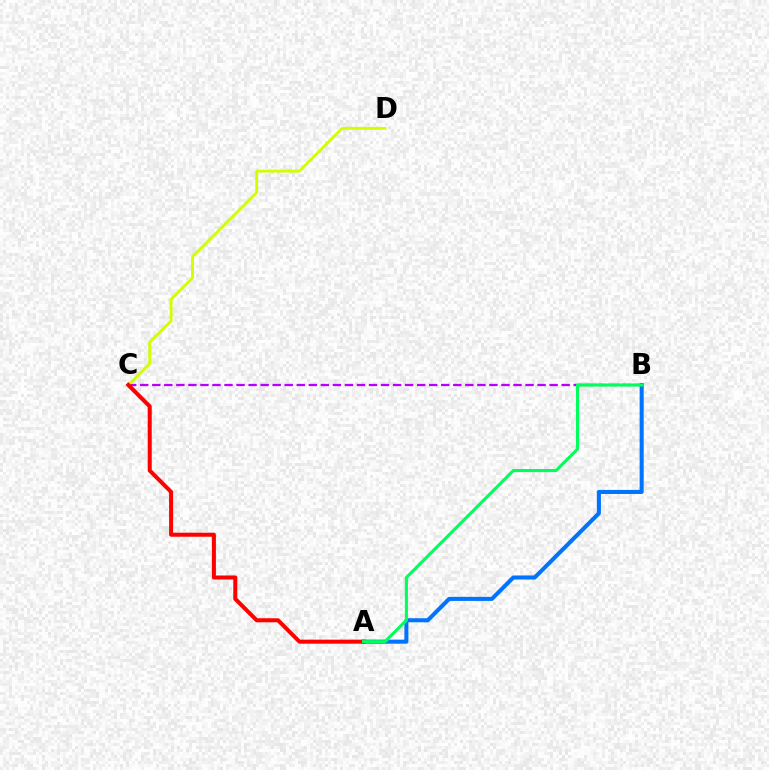{('A', 'B'): [{'color': '#0074ff', 'line_style': 'solid', 'thickness': 2.92}, {'color': '#00ff5c', 'line_style': 'solid', 'thickness': 2.22}], ('B', 'C'): [{'color': '#b900ff', 'line_style': 'dashed', 'thickness': 1.64}], ('C', 'D'): [{'color': '#d1ff00', 'line_style': 'solid', 'thickness': 2.07}], ('A', 'C'): [{'color': '#ff0000', 'line_style': 'solid', 'thickness': 2.9}]}